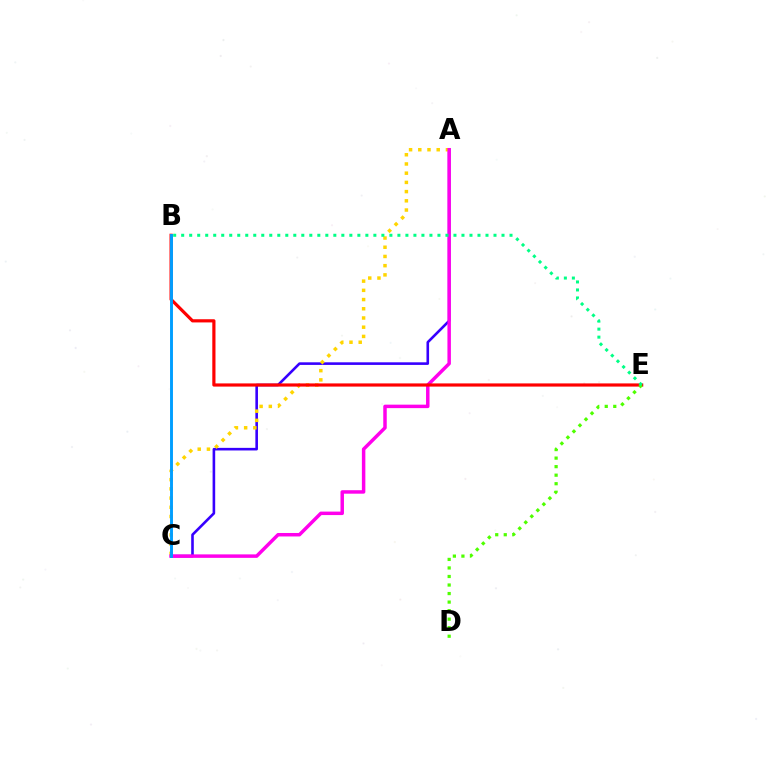{('A', 'C'): [{'color': '#3700ff', 'line_style': 'solid', 'thickness': 1.88}, {'color': '#ffd500', 'line_style': 'dotted', 'thickness': 2.5}, {'color': '#ff00ed', 'line_style': 'solid', 'thickness': 2.5}], ('B', 'E'): [{'color': '#ff0000', 'line_style': 'solid', 'thickness': 2.29}, {'color': '#00ff86', 'line_style': 'dotted', 'thickness': 2.18}], ('B', 'C'): [{'color': '#009eff', 'line_style': 'solid', 'thickness': 2.1}], ('D', 'E'): [{'color': '#4fff00', 'line_style': 'dotted', 'thickness': 2.32}]}